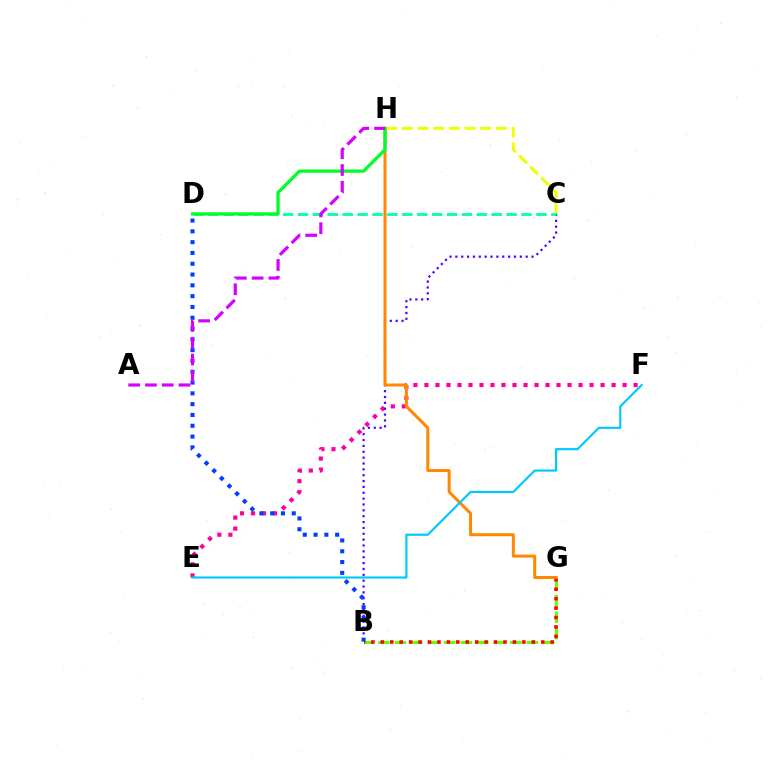{('B', 'G'): [{'color': '#66ff00', 'line_style': 'dashed', 'thickness': 2.24}, {'color': '#ff0000', 'line_style': 'dotted', 'thickness': 2.56}], ('C', 'H'): [{'color': '#eeff00', 'line_style': 'dashed', 'thickness': 2.13}], ('E', 'F'): [{'color': '#ff00a0', 'line_style': 'dotted', 'thickness': 2.99}, {'color': '#00c7ff', 'line_style': 'solid', 'thickness': 1.56}], ('B', 'C'): [{'color': '#4f00ff', 'line_style': 'dotted', 'thickness': 1.59}], ('G', 'H'): [{'color': '#ff8800', 'line_style': 'solid', 'thickness': 2.16}], ('C', 'D'): [{'color': '#00ffaf', 'line_style': 'dashed', 'thickness': 2.02}], ('D', 'H'): [{'color': '#00ff27', 'line_style': 'solid', 'thickness': 2.34}], ('B', 'D'): [{'color': '#003fff', 'line_style': 'dotted', 'thickness': 2.93}], ('A', 'H'): [{'color': '#d600ff', 'line_style': 'dashed', 'thickness': 2.28}]}